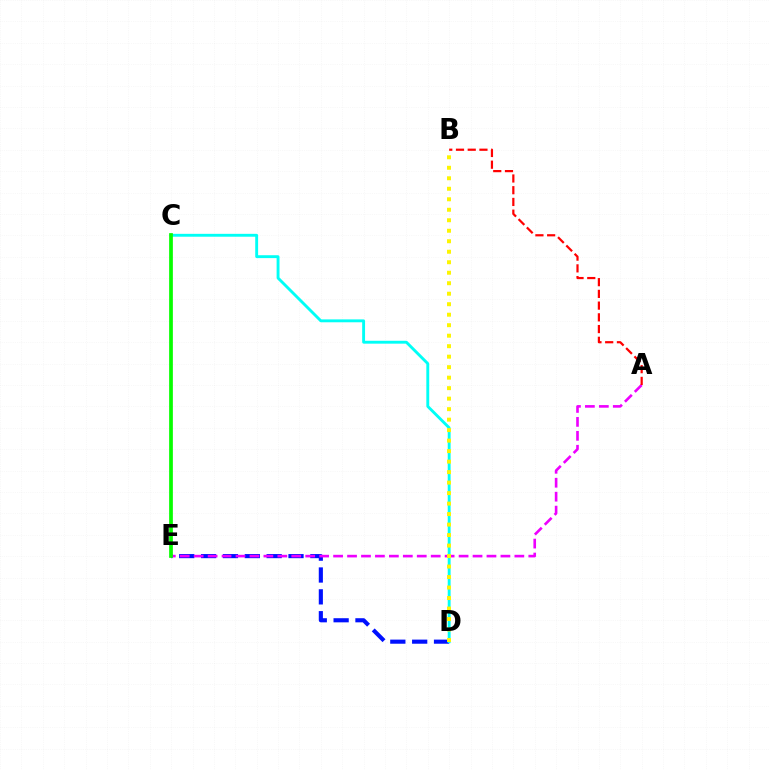{('D', 'E'): [{'color': '#0010ff', 'line_style': 'dashed', 'thickness': 2.97}], ('A', 'E'): [{'color': '#ee00ff', 'line_style': 'dashed', 'thickness': 1.89}], ('C', 'D'): [{'color': '#00fff6', 'line_style': 'solid', 'thickness': 2.08}], ('C', 'E'): [{'color': '#08ff00', 'line_style': 'solid', 'thickness': 2.68}], ('B', 'D'): [{'color': '#fcf500', 'line_style': 'dotted', 'thickness': 2.85}], ('A', 'B'): [{'color': '#ff0000', 'line_style': 'dashed', 'thickness': 1.59}]}